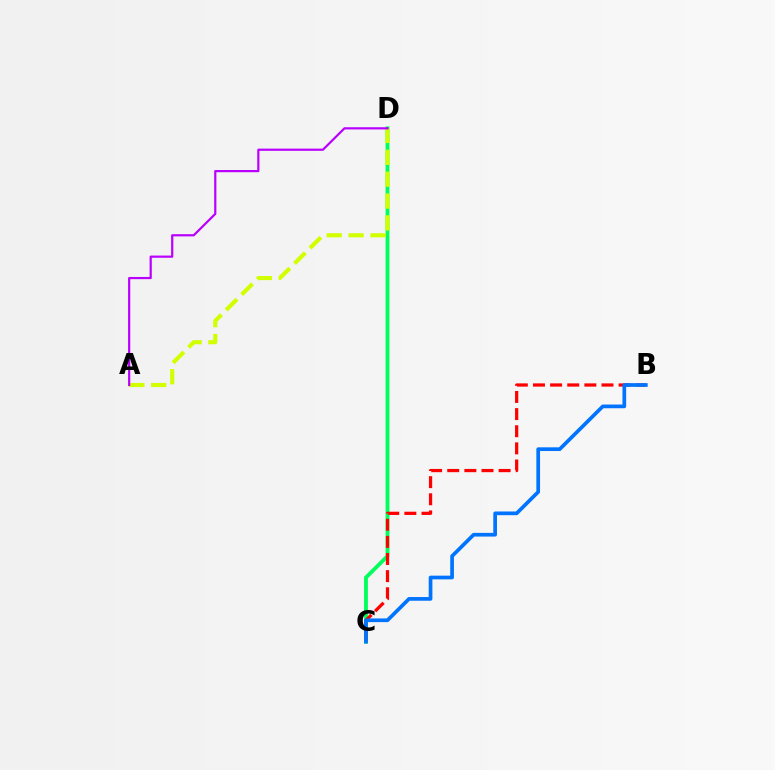{('C', 'D'): [{'color': '#00ff5c', 'line_style': 'solid', 'thickness': 2.76}], ('B', 'C'): [{'color': '#ff0000', 'line_style': 'dashed', 'thickness': 2.33}, {'color': '#0074ff', 'line_style': 'solid', 'thickness': 2.66}], ('A', 'D'): [{'color': '#d1ff00', 'line_style': 'dashed', 'thickness': 2.97}, {'color': '#b900ff', 'line_style': 'solid', 'thickness': 1.58}]}